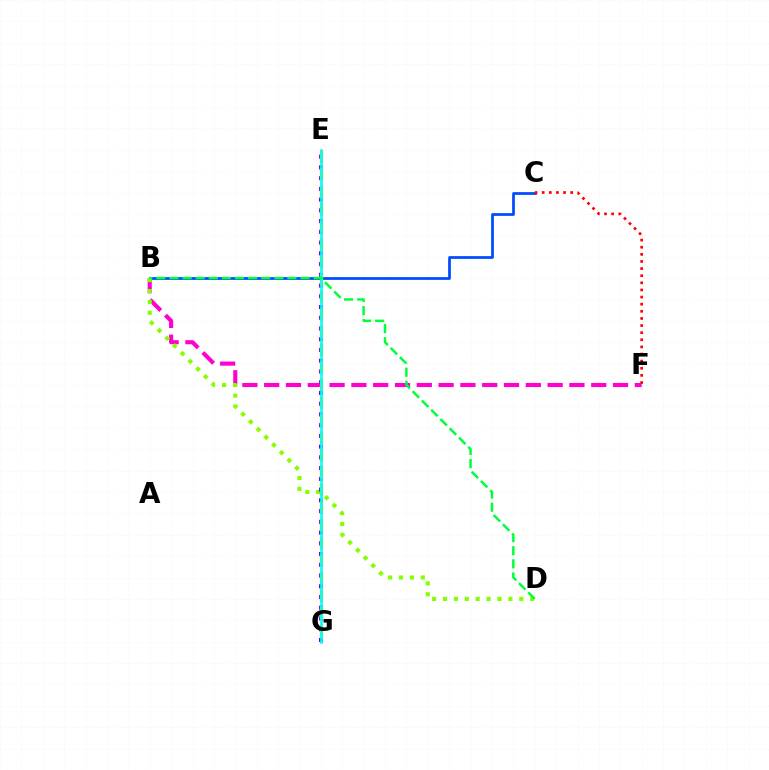{('B', 'F'): [{'color': '#ff00cf', 'line_style': 'dashed', 'thickness': 2.96}], ('B', 'C'): [{'color': '#004bff', 'line_style': 'solid', 'thickness': 1.98}], ('B', 'D'): [{'color': '#84ff00', 'line_style': 'dotted', 'thickness': 2.96}, {'color': '#00ff39', 'line_style': 'dashed', 'thickness': 1.78}], ('C', 'F'): [{'color': '#ff0000', 'line_style': 'dotted', 'thickness': 1.93}], ('E', 'G'): [{'color': '#7200ff', 'line_style': 'dotted', 'thickness': 2.92}, {'color': '#ffbd00', 'line_style': 'dashed', 'thickness': 2.39}, {'color': '#00fff6', 'line_style': 'solid', 'thickness': 1.87}]}